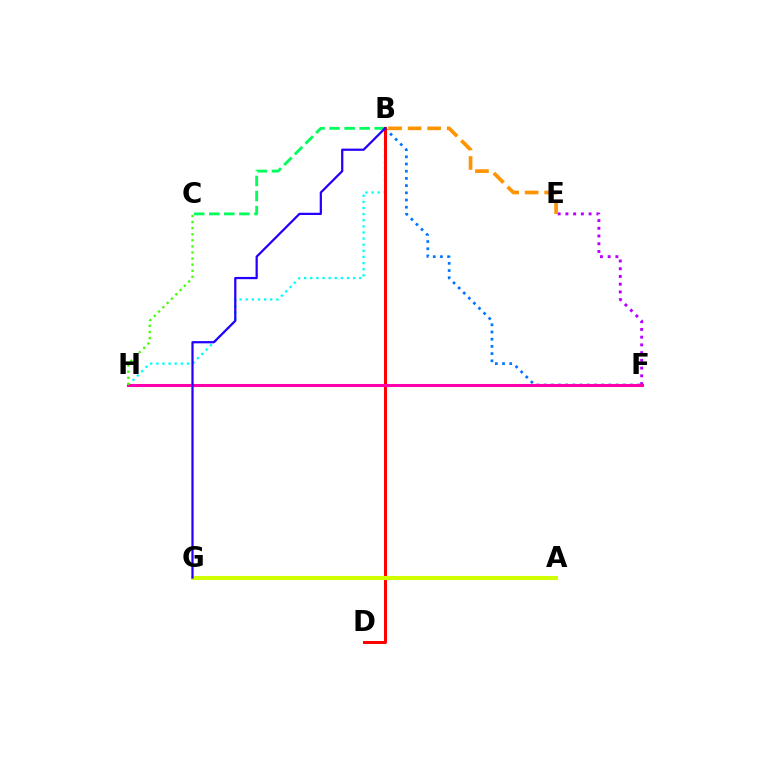{('E', 'F'): [{'color': '#b900ff', 'line_style': 'dotted', 'thickness': 2.1}], ('B', 'H'): [{'color': '#00fff6', 'line_style': 'dotted', 'thickness': 1.66}], ('B', 'E'): [{'color': '#ff9400', 'line_style': 'dashed', 'thickness': 2.65}], ('B', 'F'): [{'color': '#0074ff', 'line_style': 'dotted', 'thickness': 1.96}], ('B', 'C'): [{'color': '#00ff5c', 'line_style': 'dashed', 'thickness': 2.05}], ('B', 'D'): [{'color': '#ff0000', 'line_style': 'solid', 'thickness': 2.15}], ('F', 'H'): [{'color': '#ff00ac', 'line_style': 'solid', 'thickness': 2.19}], ('A', 'G'): [{'color': '#d1ff00', 'line_style': 'solid', 'thickness': 2.94}], ('B', 'G'): [{'color': '#2500ff', 'line_style': 'solid', 'thickness': 1.62}], ('C', 'H'): [{'color': '#3dff00', 'line_style': 'dotted', 'thickness': 1.65}]}